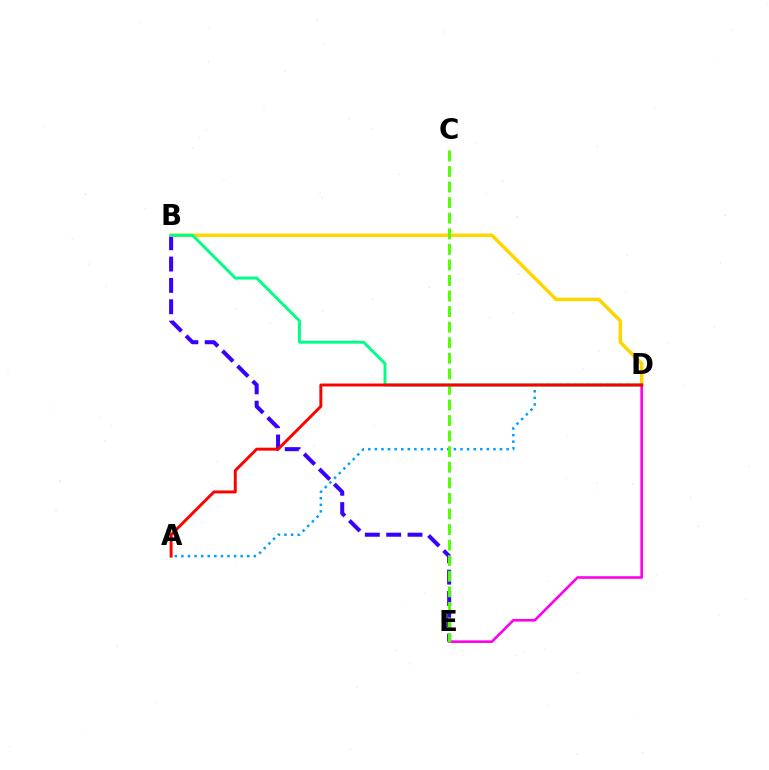{('B', 'E'): [{'color': '#3700ff', 'line_style': 'dashed', 'thickness': 2.9}], ('A', 'D'): [{'color': '#009eff', 'line_style': 'dotted', 'thickness': 1.79}, {'color': '#ff0000', 'line_style': 'solid', 'thickness': 2.12}], ('B', 'D'): [{'color': '#ffd500', 'line_style': 'solid', 'thickness': 2.5}, {'color': '#00ff86', 'line_style': 'solid', 'thickness': 2.12}], ('D', 'E'): [{'color': '#ff00ed', 'line_style': 'solid', 'thickness': 1.88}], ('C', 'E'): [{'color': '#4fff00', 'line_style': 'dashed', 'thickness': 2.11}]}